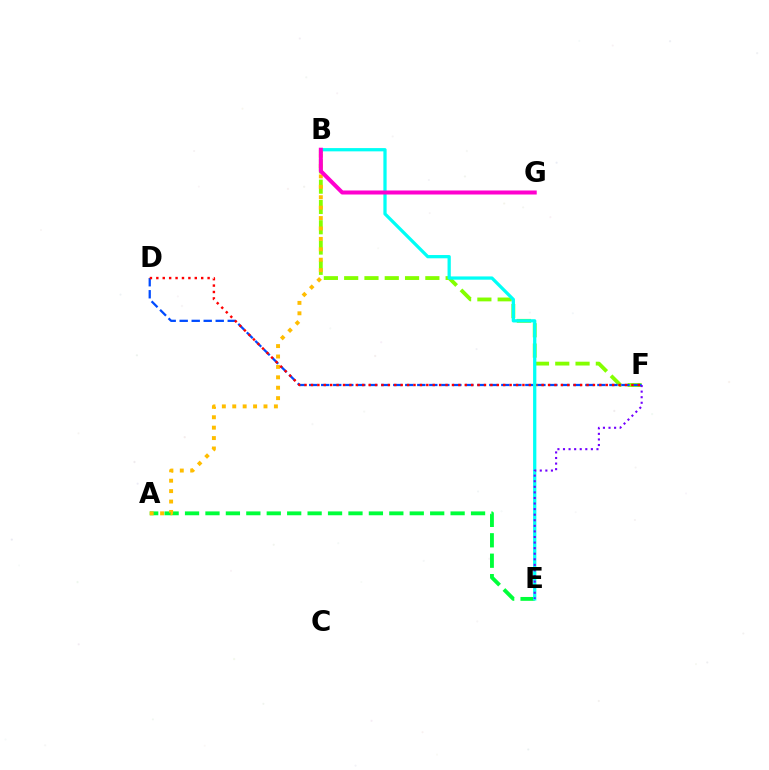{('B', 'F'): [{'color': '#84ff00', 'line_style': 'dashed', 'thickness': 2.76}], ('A', 'E'): [{'color': '#00ff39', 'line_style': 'dashed', 'thickness': 2.78}], ('D', 'F'): [{'color': '#004bff', 'line_style': 'dashed', 'thickness': 1.63}, {'color': '#ff0000', 'line_style': 'dotted', 'thickness': 1.74}], ('A', 'B'): [{'color': '#ffbd00', 'line_style': 'dotted', 'thickness': 2.83}], ('B', 'E'): [{'color': '#00fff6', 'line_style': 'solid', 'thickness': 2.35}], ('B', 'G'): [{'color': '#ff00cf', 'line_style': 'solid', 'thickness': 2.89}], ('E', 'F'): [{'color': '#7200ff', 'line_style': 'dotted', 'thickness': 1.52}]}